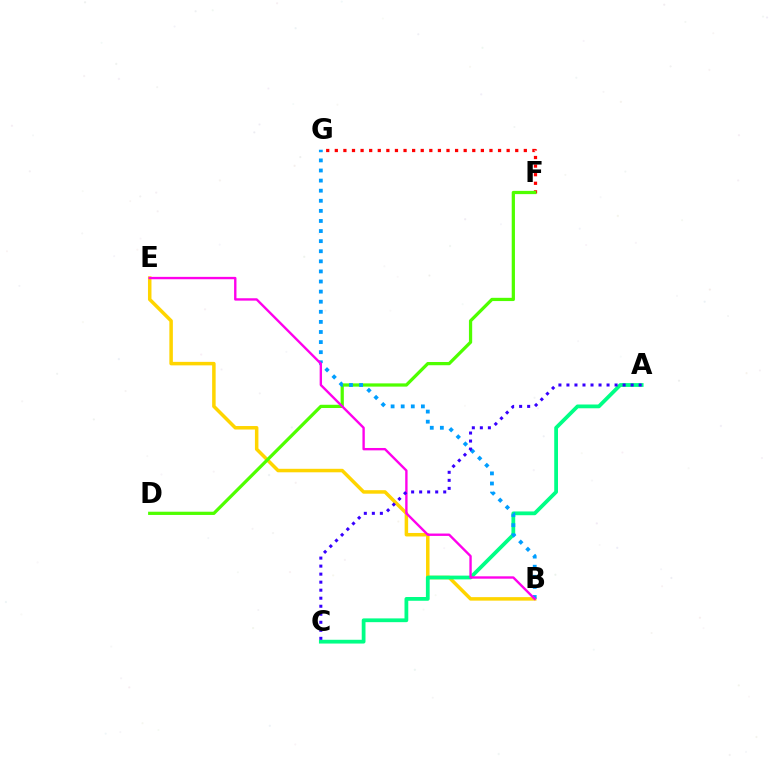{('B', 'E'): [{'color': '#ffd500', 'line_style': 'solid', 'thickness': 2.52}, {'color': '#ff00ed', 'line_style': 'solid', 'thickness': 1.71}], ('A', 'C'): [{'color': '#00ff86', 'line_style': 'solid', 'thickness': 2.71}, {'color': '#3700ff', 'line_style': 'dotted', 'thickness': 2.18}], ('F', 'G'): [{'color': '#ff0000', 'line_style': 'dotted', 'thickness': 2.33}], ('D', 'F'): [{'color': '#4fff00', 'line_style': 'solid', 'thickness': 2.33}], ('B', 'G'): [{'color': '#009eff', 'line_style': 'dotted', 'thickness': 2.74}]}